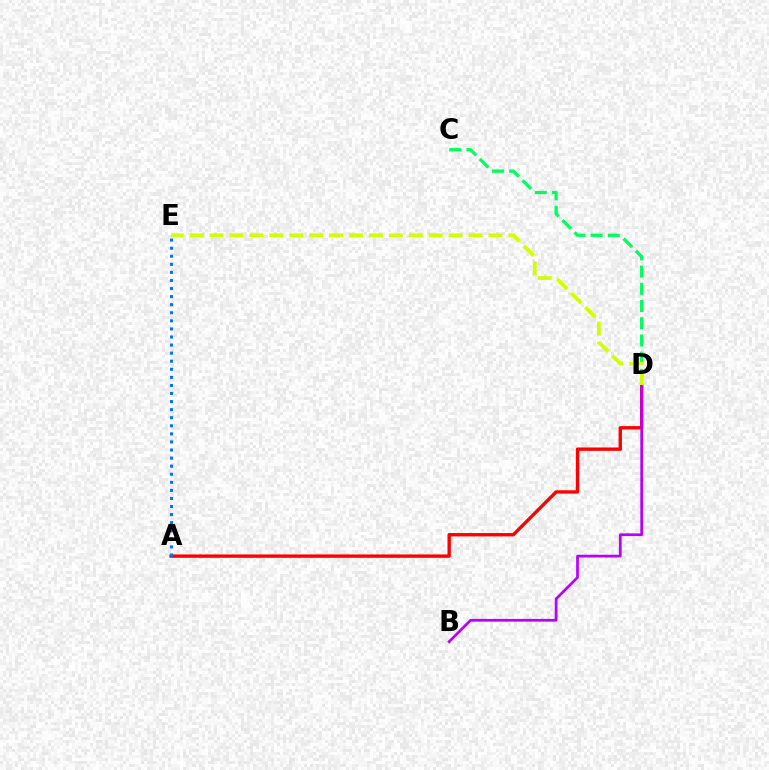{('A', 'D'): [{'color': '#ff0000', 'line_style': 'solid', 'thickness': 2.42}], ('C', 'D'): [{'color': '#00ff5c', 'line_style': 'dashed', 'thickness': 2.34}], ('B', 'D'): [{'color': '#b900ff', 'line_style': 'solid', 'thickness': 1.96}], ('D', 'E'): [{'color': '#d1ff00', 'line_style': 'dashed', 'thickness': 2.71}], ('A', 'E'): [{'color': '#0074ff', 'line_style': 'dotted', 'thickness': 2.19}]}